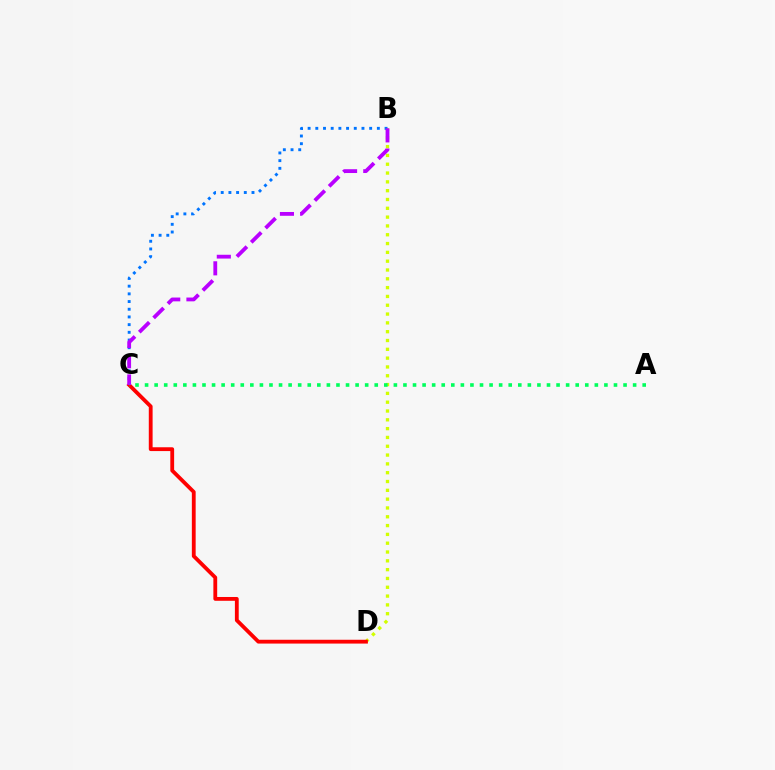{('B', 'D'): [{'color': '#d1ff00', 'line_style': 'dotted', 'thickness': 2.39}], ('C', 'D'): [{'color': '#ff0000', 'line_style': 'solid', 'thickness': 2.74}], ('B', 'C'): [{'color': '#0074ff', 'line_style': 'dotted', 'thickness': 2.09}, {'color': '#b900ff', 'line_style': 'dashed', 'thickness': 2.74}], ('A', 'C'): [{'color': '#00ff5c', 'line_style': 'dotted', 'thickness': 2.6}]}